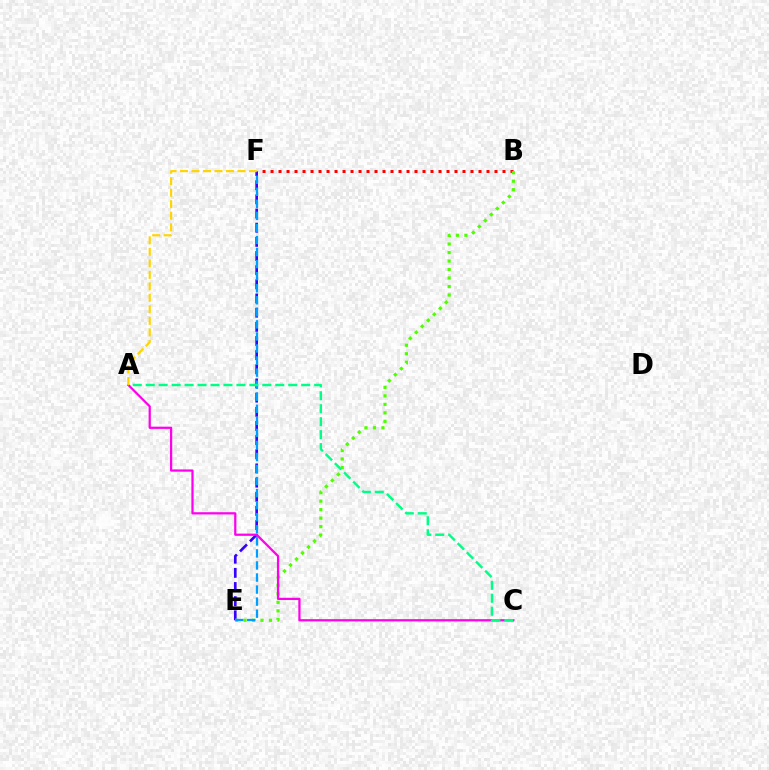{('E', 'F'): [{'color': '#3700ff', 'line_style': 'dashed', 'thickness': 1.92}, {'color': '#009eff', 'line_style': 'dashed', 'thickness': 1.64}], ('B', 'F'): [{'color': '#ff0000', 'line_style': 'dotted', 'thickness': 2.17}], ('B', 'E'): [{'color': '#4fff00', 'line_style': 'dotted', 'thickness': 2.31}], ('A', 'C'): [{'color': '#ff00ed', 'line_style': 'solid', 'thickness': 1.61}, {'color': '#00ff86', 'line_style': 'dashed', 'thickness': 1.76}], ('A', 'F'): [{'color': '#ffd500', 'line_style': 'dashed', 'thickness': 1.56}]}